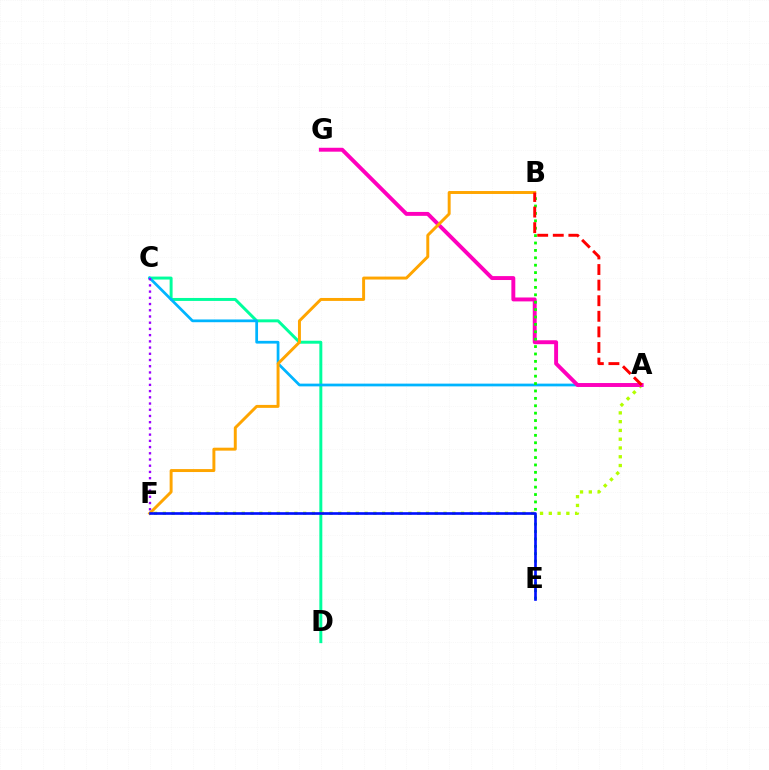{('C', 'D'): [{'color': '#00ff9d', 'line_style': 'solid', 'thickness': 2.13}], ('A', 'F'): [{'color': '#b3ff00', 'line_style': 'dotted', 'thickness': 2.38}], ('A', 'C'): [{'color': '#00b5ff', 'line_style': 'solid', 'thickness': 1.98}], ('A', 'G'): [{'color': '#ff00bd', 'line_style': 'solid', 'thickness': 2.82}], ('C', 'F'): [{'color': '#9b00ff', 'line_style': 'dotted', 'thickness': 1.69}], ('B', 'E'): [{'color': '#08ff00', 'line_style': 'dotted', 'thickness': 2.01}], ('B', 'F'): [{'color': '#ffa500', 'line_style': 'solid', 'thickness': 2.12}], ('A', 'B'): [{'color': '#ff0000', 'line_style': 'dashed', 'thickness': 2.12}], ('E', 'F'): [{'color': '#0010ff', 'line_style': 'solid', 'thickness': 1.91}]}